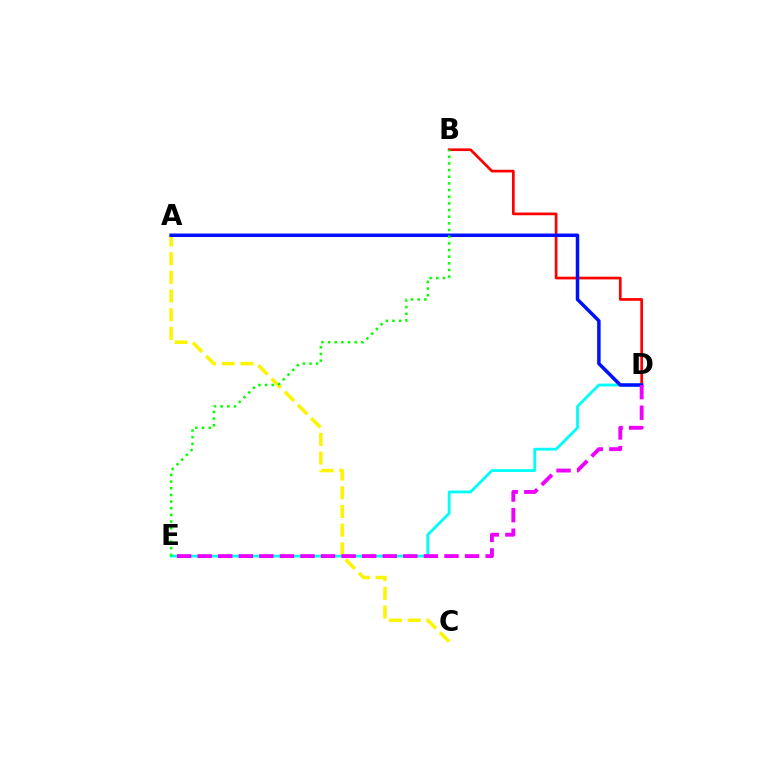{('B', 'D'): [{'color': '#ff0000', 'line_style': 'solid', 'thickness': 1.94}], ('A', 'C'): [{'color': '#fcf500', 'line_style': 'dashed', 'thickness': 2.54}], ('D', 'E'): [{'color': '#00fff6', 'line_style': 'solid', 'thickness': 2.02}, {'color': '#ee00ff', 'line_style': 'dashed', 'thickness': 2.79}], ('A', 'D'): [{'color': '#0010ff', 'line_style': 'solid', 'thickness': 2.51}], ('B', 'E'): [{'color': '#08ff00', 'line_style': 'dotted', 'thickness': 1.81}]}